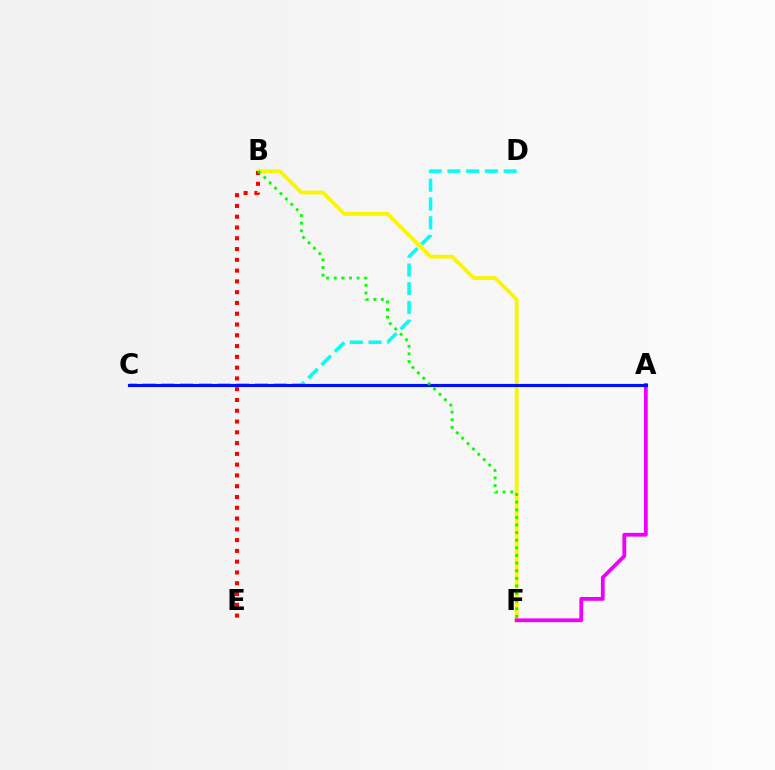{('B', 'F'): [{'color': '#fcf500', 'line_style': 'solid', 'thickness': 2.75}, {'color': '#08ff00', 'line_style': 'dotted', 'thickness': 2.07}], ('A', 'F'): [{'color': '#ee00ff', 'line_style': 'solid', 'thickness': 2.73}], ('B', 'E'): [{'color': '#ff0000', 'line_style': 'dotted', 'thickness': 2.93}], ('C', 'D'): [{'color': '#00fff6', 'line_style': 'dashed', 'thickness': 2.55}], ('A', 'C'): [{'color': '#0010ff', 'line_style': 'solid', 'thickness': 2.25}]}